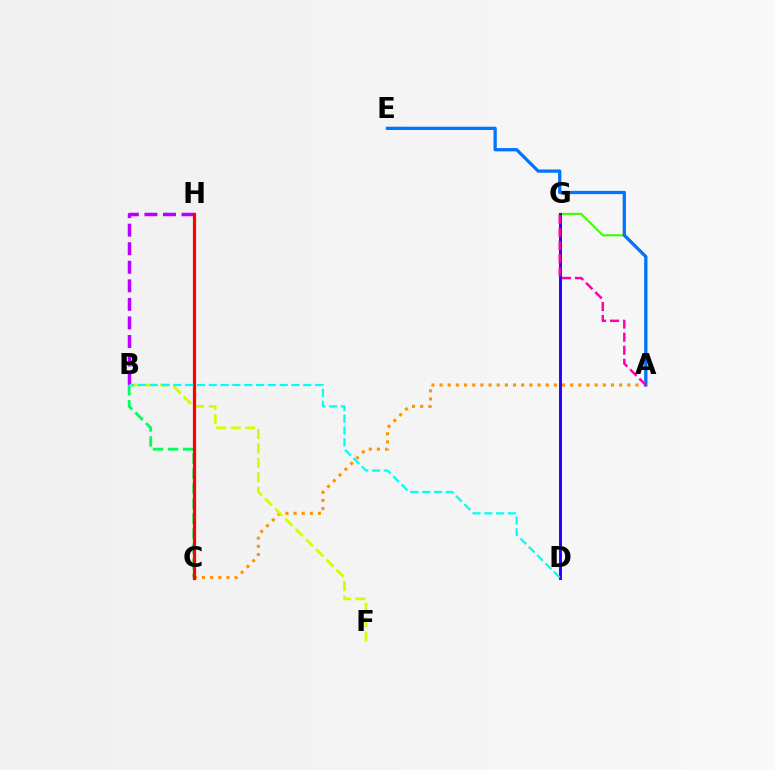{('A', 'G'): [{'color': '#3dff00', 'line_style': 'solid', 'thickness': 1.52}, {'color': '#ff00ac', 'line_style': 'dashed', 'thickness': 1.77}], ('A', 'C'): [{'color': '#ff9400', 'line_style': 'dotted', 'thickness': 2.22}], ('A', 'E'): [{'color': '#0074ff', 'line_style': 'solid', 'thickness': 2.35}], ('D', 'G'): [{'color': '#2500ff', 'line_style': 'solid', 'thickness': 2.1}], ('B', 'F'): [{'color': '#d1ff00', 'line_style': 'dashed', 'thickness': 1.96}], ('B', 'C'): [{'color': '#00ff5c', 'line_style': 'dashed', 'thickness': 2.04}], ('B', 'H'): [{'color': '#b900ff', 'line_style': 'dashed', 'thickness': 2.52}], ('C', 'H'): [{'color': '#ff0000', 'line_style': 'solid', 'thickness': 2.32}], ('B', 'D'): [{'color': '#00fff6', 'line_style': 'dashed', 'thickness': 1.6}]}